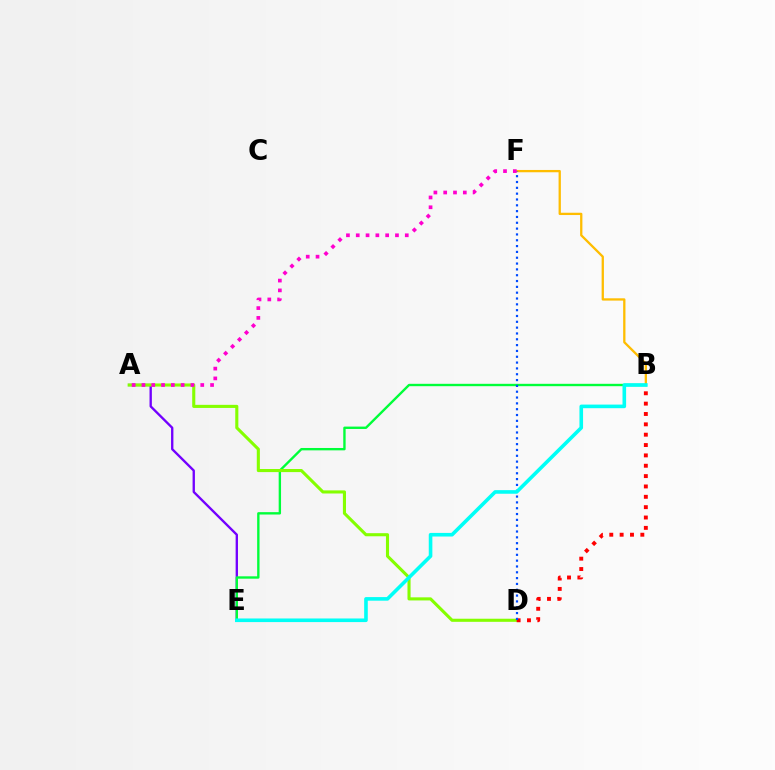{('A', 'E'): [{'color': '#7200ff', 'line_style': 'solid', 'thickness': 1.69}], ('B', 'F'): [{'color': '#ffbd00', 'line_style': 'solid', 'thickness': 1.65}], ('B', 'E'): [{'color': '#00ff39', 'line_style': 'solid', 'thickness': 1.71}, {'color': '#00fff6', 'line_style': 'solid', 'thickness': 2.6}], ('A', 'D'): [{'color': '#84ff00', 'line_style': 'solid', 'thickness': 2.23}], ('B', 'D'): [{'color': '#ff0000', 'line_style': 'dotted', 'thickness': 2.81}], ('D', 'F'): [{'color': '#004bff', 'line_style': 'dotted', 'thickness': 1.58}], ('A', 'F'): [{'color': '#ff00cf', 'line_style': 'dotted', 'thickness': 2.66}]}